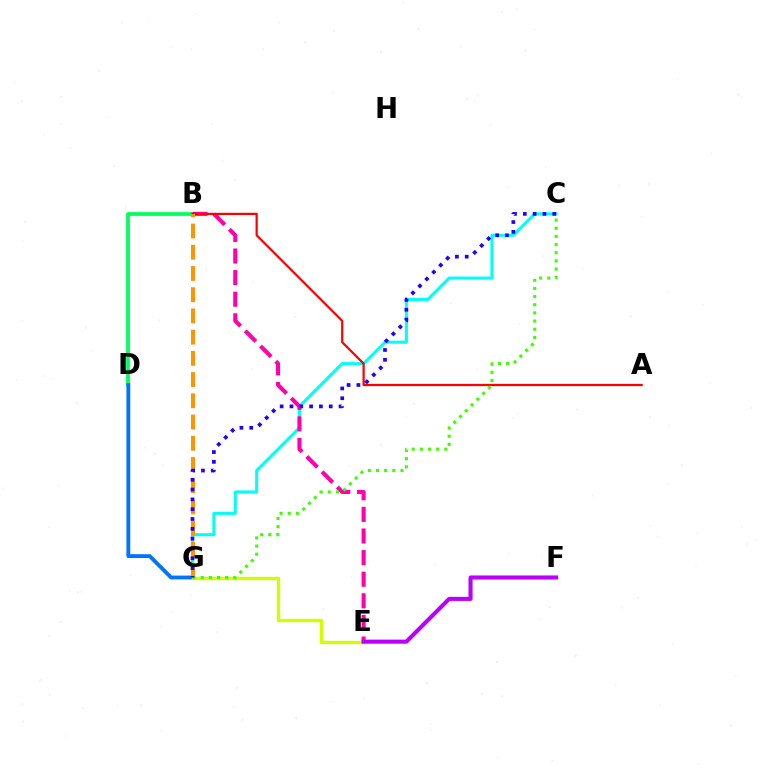{('C', 'G'): [{'color': '#00fff6', 'line_style': 'solid', 'thickness': 2.18}, {'color': '#3dff00', 'line_style': 'dotted', 'thickness': 2.22}, {'color': '#2500ff', 'line_style': 'dotted', 'thickness': 2.67}], ('B', 'D'): [{'color': '#00ff5c', 'line_style': 'solid', 'thickness': 2.69}], ('D', 'G'): [{'color': '#0074ff', 'line_style': 'solid', 'thickness': 2.76}], ('B', 'E'): [{'color': '#ff00ac', 'line_style': 'dashed', 'thickness': 2.94}], ('A', 'B'): [{'color': '#ff0000', 'line_style': 'solid', 'thickness': 1.6}], ('E', 'G'): [{'color': '#d1ff00', 'line_style': 'solid', 'thickness': 2.41}], ('B', 'G'): [{'color': '#ff9400', 'line_style': 'dashed', 'thickness': 2.88}], ('E', 'F'): [{'color': '#b900ff', 'line_style': 'solid', 'thickness': 2.94}]}